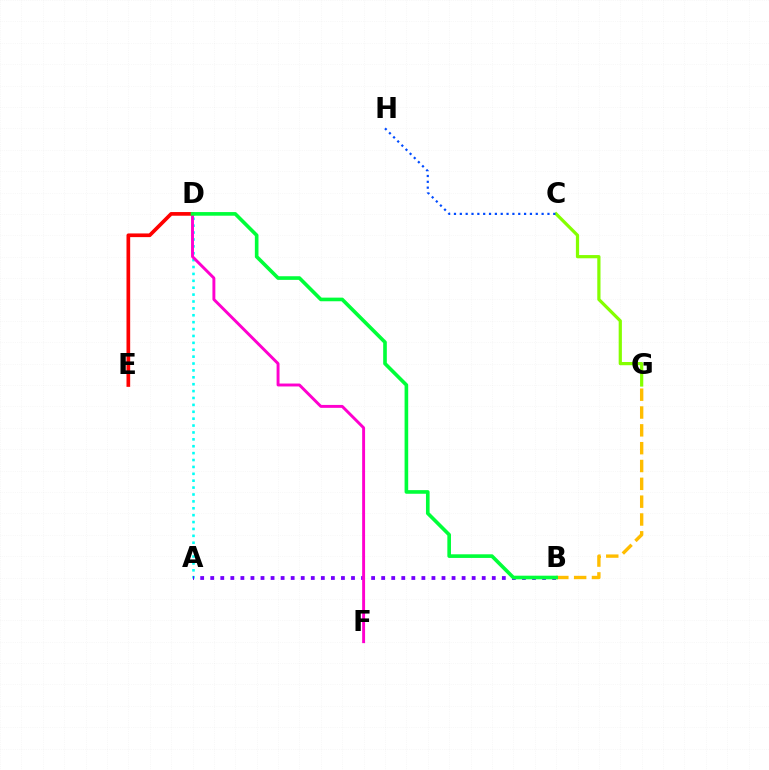{('C', 'G'): [{'color': '#84ff00', 'line_style': 'solid', 'thickness': 2.32}], ('A', 'D'): [{'color': '#00fff6', 'line_style': 'dotted', 'thickness': 1.87}], ('A', 'B'): [{'color': '#7200ff', 'line_style': 'dotted', 'thickness': 2.73}], ('B', 'G'): [{'color': '#ffbd00', 'line_style': 'dashed', 'thickness': 2.42}], ('D', 'E'): [{'color': '#ff0000', 'line_style': 'solid', 'thickness': 2.65}], ('D', 'F'): [{'color': '#ff00cf', 'line_style': 'solid', 'thickness': 2.1}], ('C', 'H'): [{'color': '#004bff', 'line_style': 'dotted', 'thickness': 1.59}], ('B', 'D'): [{'color': '#00ff39', 'line_style': 'solid', 'thickness': 2.61}]}